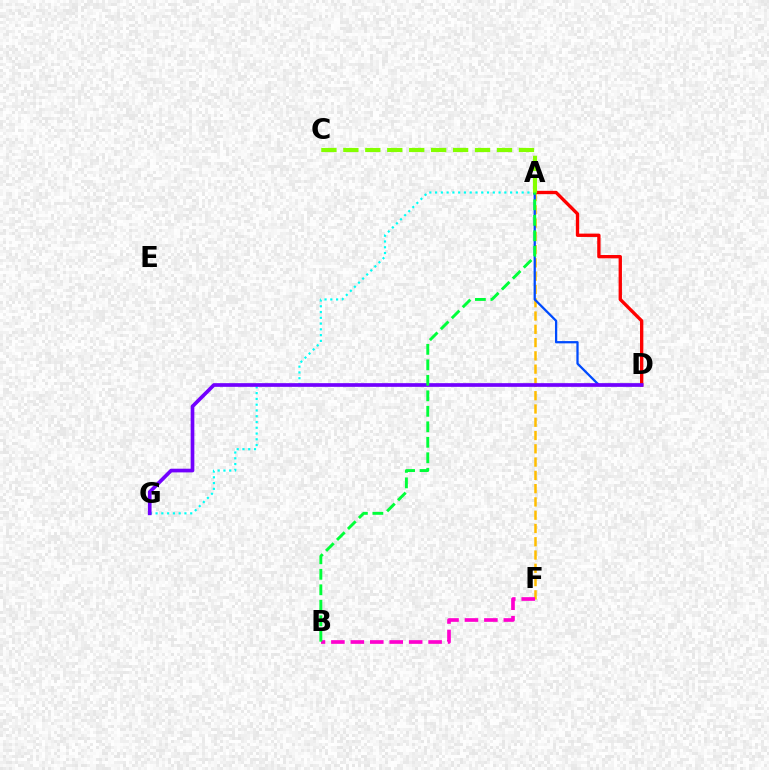{('A', 'D'): [{'color': '#ff0000', 'line_style': 'solid', 'thickness': 2.4}, {'color': '#004bff', 'line_style': 'solid', 'thickness': 1.63}], ('A', 'F'): [{'color': '#ffbd00', 'line_style': 'dashed', 'thickness': 1.8}], ('A', 'G'): [{'color': '#00fff6', 'line_style': 'dotted', 'thickness': 1.57}], ('B', 'F'): [{'color': '#ff00cf', 'line_style': 'dashed', 'thickness': 2.64}], ('D', 'G'): [{'color': '#7200ff', 'line_style': 'solid', 'thickness': 2.65}], ('A', 'C'): [{'color': '#84ff00', 'line_style': 'dashed', 'thickness': 2.98}], ('A', 'B'): [{'color': '#00ff39', 'line_style': 'dashed', 'thickness': 2.1}]}